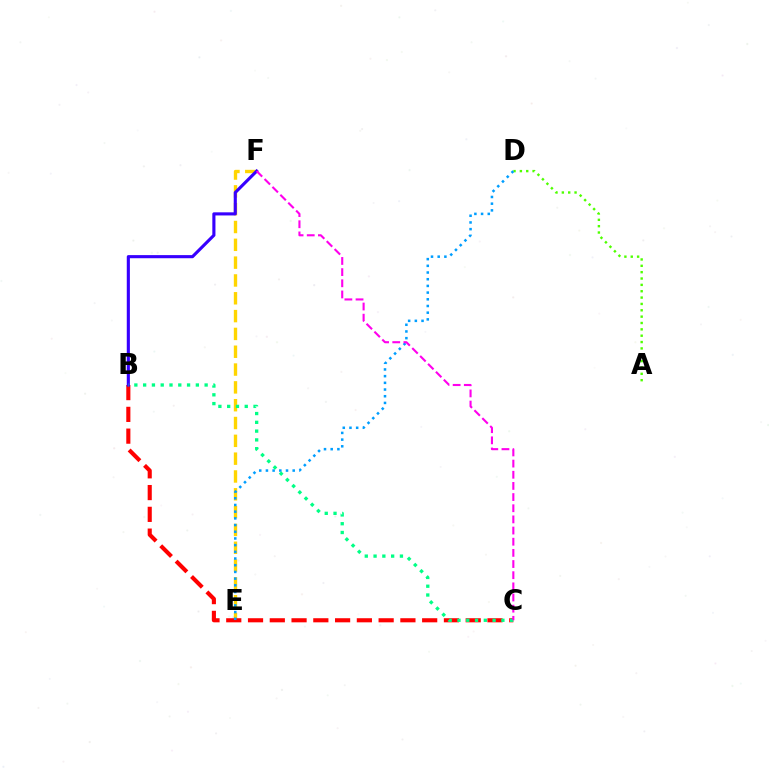{('E', 'F'): [{'color': '#ffd500', 'line_style': 'dashed', 'thickness': 2.42}], ('B', 'C'): [{'color': '#ff0000', 'line_style': 'dashed', 'thickness': 2.96}, {'color': '#00ff86', 'line_style': 'dotted', 'thickness': 2.39}], ('A', 'D'): [{'color': '#4fff00', 'line_style': 'dotted', 'thickness': 1.73}], ('D', 'E'): [{'color': '#009eff', 'line_style': 'dotted', 'thickness': 1.82}], ('B', 'F'): [{'color': '#3700ff', 'line_style': 'solid', 'thickness': 2.25}], ('C', 'F'): [{'color': '#ff00ed', 'line_style': 'dashed', 'thickness': 1.52}]}